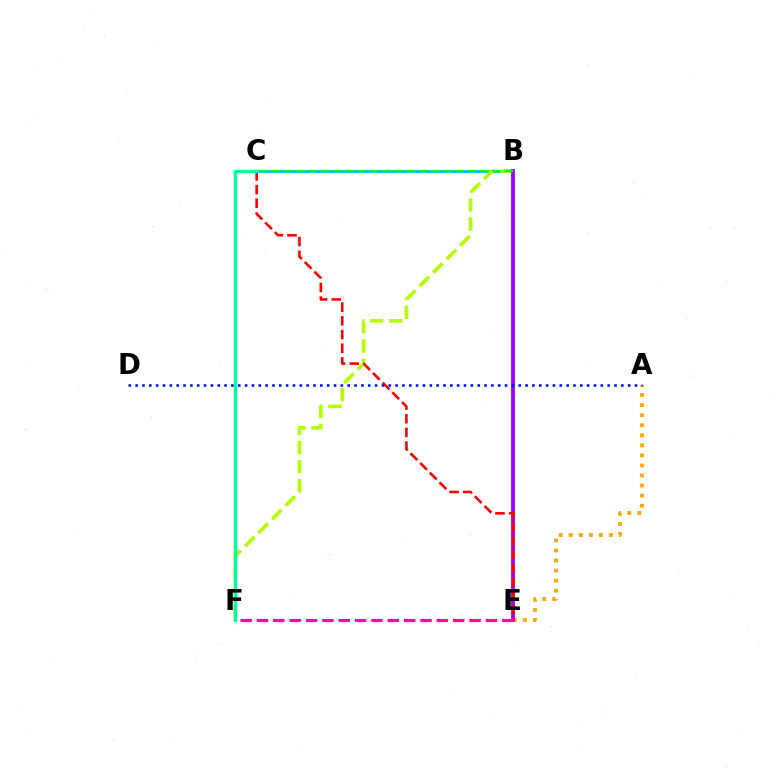{('A', 'E'): [{'color': '#ffa500', 'line_style': 'dotted', 'thickness': 2.73}], ('B', 'C'): [{'color': '#00b5ff', 'line_style': 'solid', 'thickness': 1.97}, {'color': '#08ff00', 'line_style': 'dashed', 'thickness': 1.66}], ('B', 'F'): [{'color': '#b3ff00', 'line_style': 'dashed', 'thickness': 2.6}], ('B', 'E'): [{'color': '#9b00ff', 'line_style': 'solid', 'thickness': 2.71}], ('C', 'E'): [{'color': '#ff0000', 'line_style': 'dashed', 'thickness': 1.86}], ('C', 'F'): [{'color': '#00ff9d', 'line_style': 'solid', 'thickness': 2.41}], ('A', 'D'): [{'color': '#0010ff', 'line_style': 'dotted', 'thickness': 1.86}], ('E', 'F'): [{'color': '#ff00bd', 'line_style': 'dashed', 'thickness': 2.22}]}